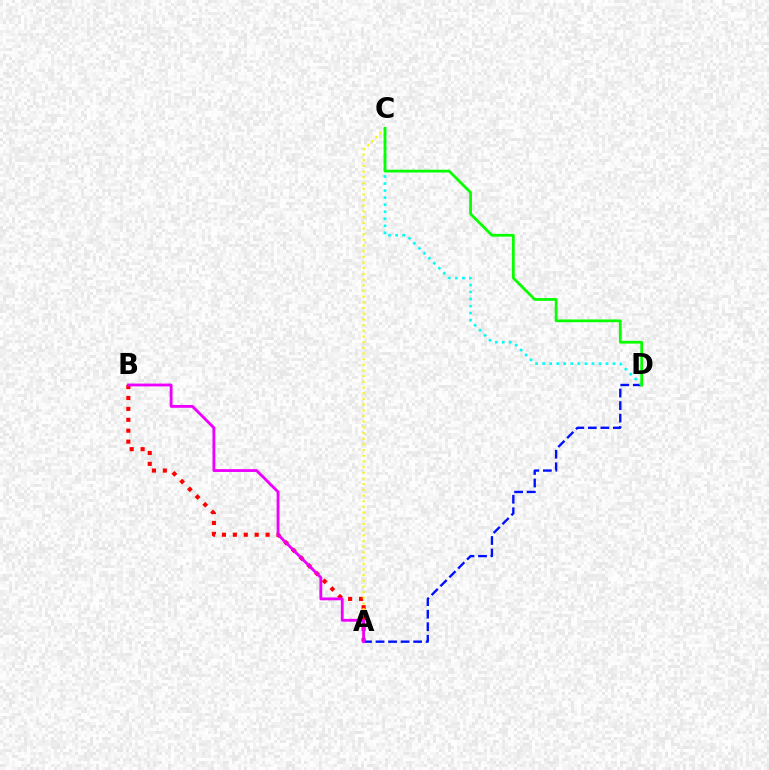{('A', 'B'): [{'color': '#ff0000', 'line_style': 'dotted', 'thickness': 2.96}, {'color': '#ee00ff', 'line_style': 'solid', 'thickness': 2.04}], ('A', 'D'): [{'color': '#0010ff', 'line_style': 'dashed', 'thickness': 1.7}], ('C', 'D'): [{'color': '#00fff6', 'line_style': 'dotted', 'thickness': 1.91}, {'color': '#08ff00', 'line_style': 'solid', 'thickness': 1.99}], ('A', 'C'): [{'color': '#fcf500', 'line_style': 'dotted', 'thickness': 1.54}]}